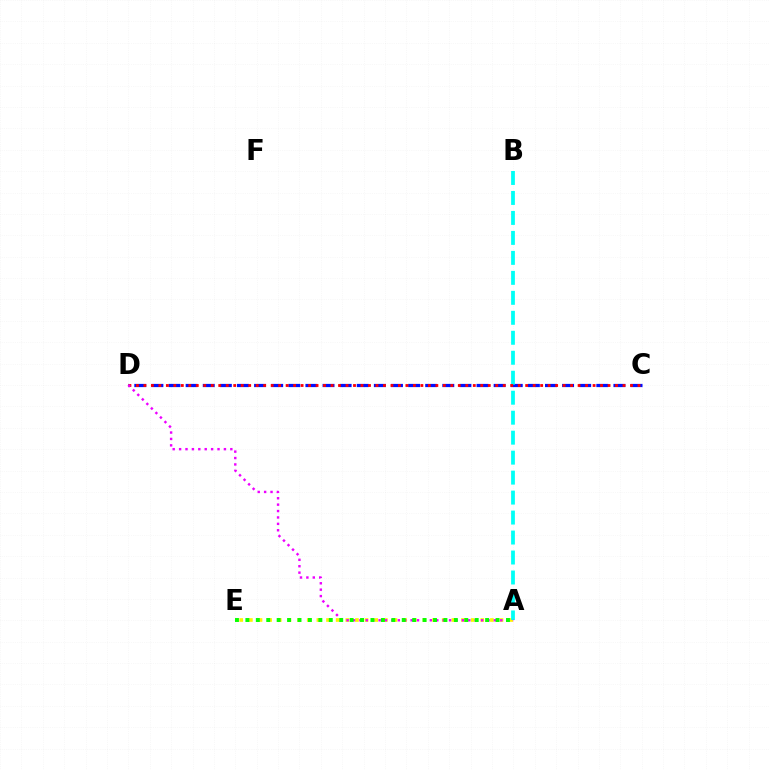{('A', 'E'): [{'color': '#fcf500', 'line_style': 'dotted', 'thickness': 2.62}, {'color': '#08ff00', 'line_style': 'dotted', 'thickness': 2.83}], ('C', 'D'): [{'color': '#0010ff', 'line_style': 'dashed', 'thickness': 2.32}, {'color': '#ff0000', 'line_style': 'dotted', 'thickness': 2.03}], ('A', 'B'): [{'color': '#00fff6', 'line_style': 'dashed', 'thickness': 2.71}], ('A', 'D'): [{'color': '#ee00ff', 'line_style': 'dotted', 'thickness': 1.74}]}